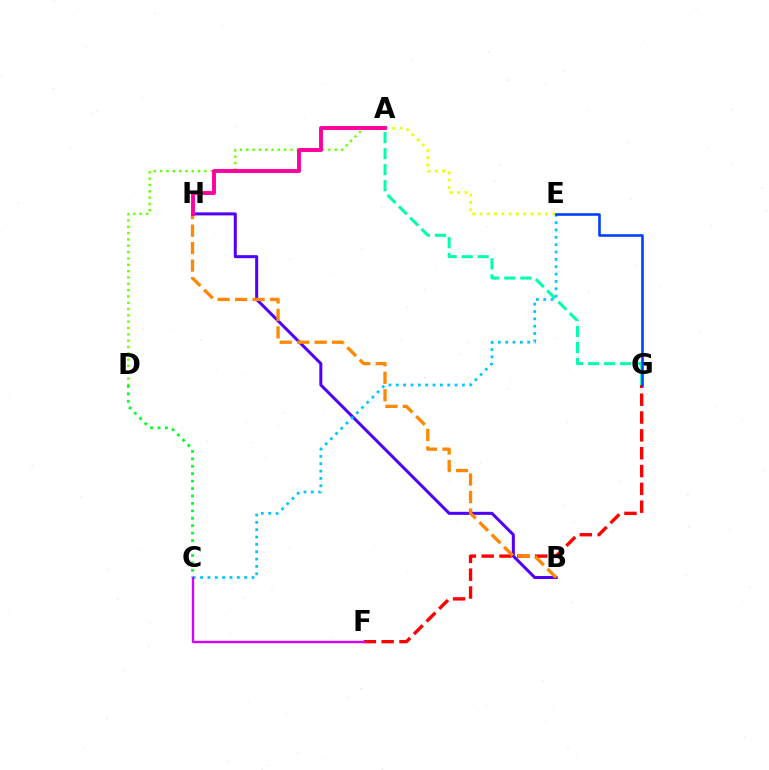{('A', 'E'): [{'color': '#eeff00', 'line_style': 'dotted', 'thickness': 1.98}], ('A', 'D'): [{'color': '#66ff00', 'line_style': 'dotted', 'thickness': 1.72}], ('B', 'H'): [{'color': '#4f00ff', 'line_style': 'solid', 'thickness': 2.17}, {'color': '#ff8800', 'line_style': 'dashed', 'thickness': 2.37}], ('A', 'G'): [{'color': '#00ffaf', 'line_style': 'dashed', 'thickness': 2.18}], ('C', 'E'): [{'color': '#00c7ff', 'line_style': 'dotted', 'thickness': 2.0}], ('F', 'G'): [{'color': '#ff0000', 'line_style': 'dashed', 'thickness': 2.42}], ('C', 'D'): [{'color': '#00ff27', 'line_style': 'dotted', 'thickness': 2.02}], ('E', 'G'): [{'color': '#003fff', 'line_style': 'solid', 'thickness': 1.86}], ('C', 'F'): [{'color': '#d600ff', 'line_style': 'solid', 'thickness': 1.71}], ('A', 'H'): [{'color': '#ff00a0', 'line_style': 'solid', 'thickness': 2.81}]}